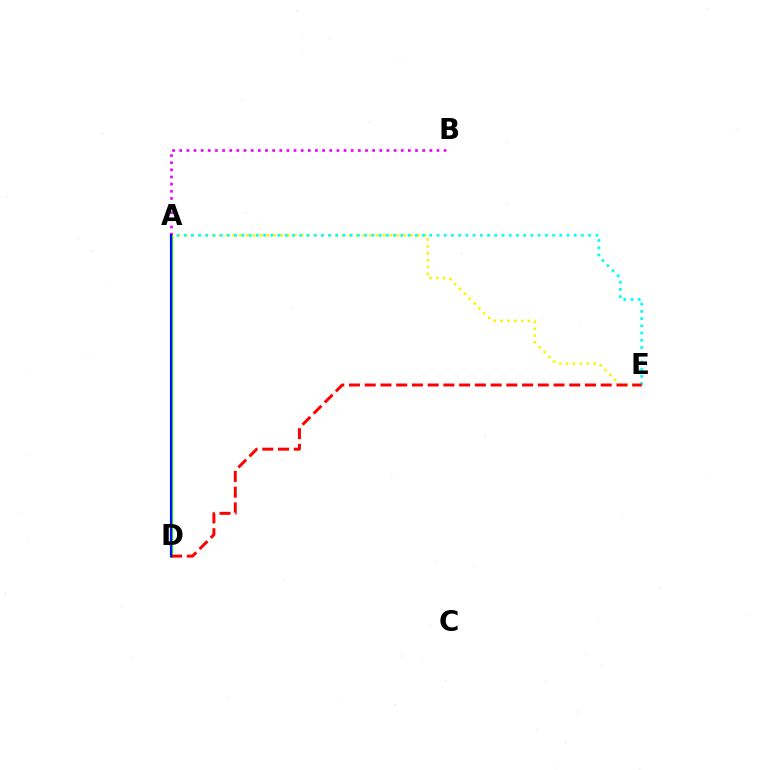{('A', 'D'): [{'color': '#08ff00', 'line_style': 'solid', 'thickness': 2.16}, {'color': '#0010ff', 'line_style': 'solid', 'thickness': 1.58}], ('A', 'E'): [{'color': '#fcf500', 'line_style': 'dotted', 'thickness': 1.86}, {'color': '#00fff6', 'line_style': 'dotted', 'thickness': 1.96}], ('D', 'E'): [{'color': '#ff0000', 'line_style': 'dashed', 'thickness': 2.14}], ('A', 'B'): [{'color': '#ee00ff', 'line_style': 'dotted', 'thickness': 1.94}]}